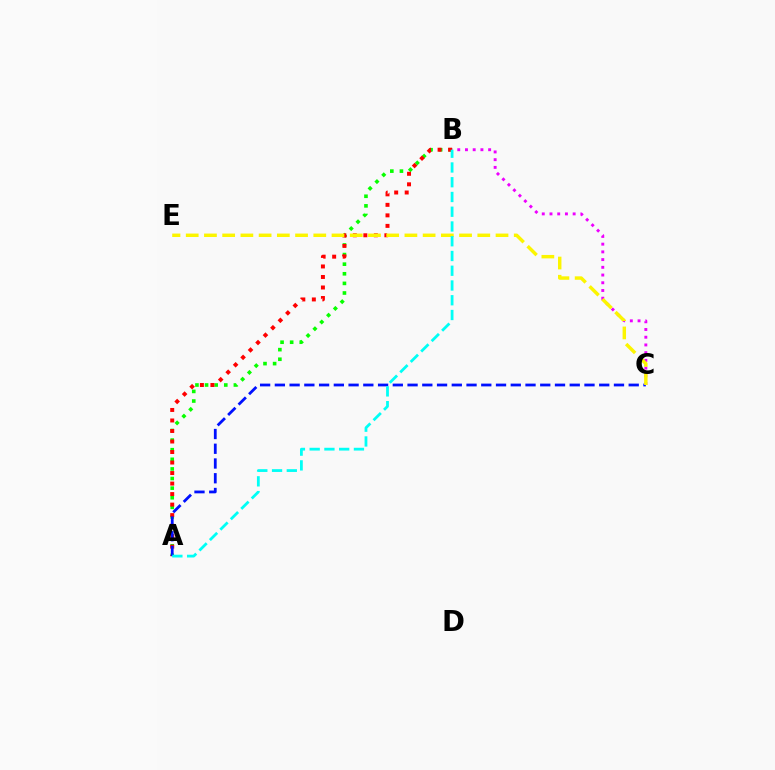{('B', 'C'): [{'color': '#ee00ff', 'line_style': 'dotted', 'thickness': 2.1}], ('A', 'B'): [{'color': '#08ff00', 'line_style': 'dotted', 'thickness': 2.61}, {'color': '#ff0000', 'line_style': 'dotted', 'thickness': 2.86}, {'color': '#00fff6', 'line_style': 'dashed', 'thickness': 2.0}], ('A', 'C'): [{'color': '#0010ff', 'line_style': 'dashed', 'thickness': 2.0}], ('C', 'E'): [{'color': '#fcf500', 'line_style': 'dashed', 'thickness': 2.48}]}